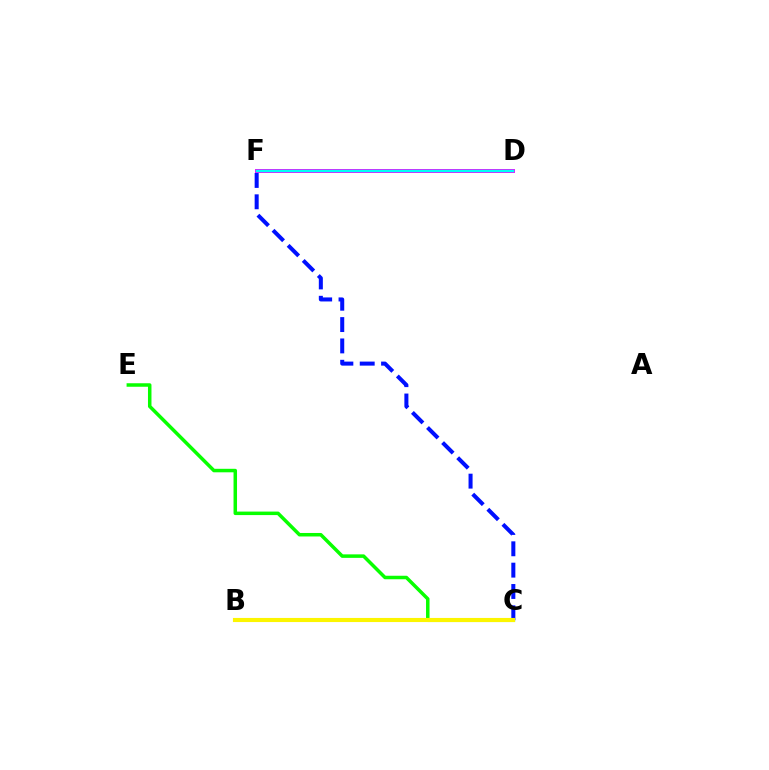{('C', 'F'): [{'color': '#0010ff', 'line_style': 'dashed', 'thickness': 2.9}], ('B', 'C'): [{'color': '#ff0000', 'line_style': 'dotted', 'thickness': 1.97}, {'color': '#fcf500', 'line_style': 'solid', 'thickness': 2.96}], ('D', 'F'): [{'color': '#ee00ff', 'line_style': 'solid', 'thickness': 2.81}, {'color': '#00fff6', 'line_style': 'solid', 'thickness': 1.74}], ('C', 'E'): [{'color': '#08ff00', 'line_style': 'solid', 'thickness': 2.52}]}